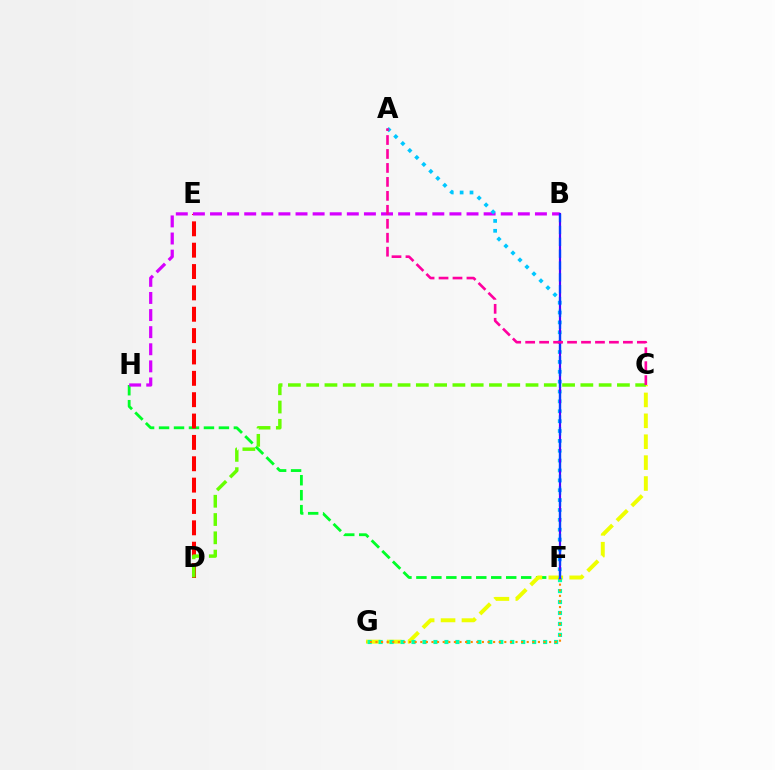{('F', 'H'): [{'color': '#00ff27', 'line_style': 'dashed', 'thickness': 2.03}], ('C', 'G'): [{'color': '#eeff00', 'line_style': 'dashed', 'thickness': 2.84}], ('F', 'G'): [{'color': '#00ffaf', 'line_style': 'dotted', 'thickness': 2.98}, {'color': '#ff8800', 'line_style': 'dotted', 'thickness': 1.52}], ('D', 'E'): [{'color': '#ff0000', 'line_style': 'dashed', 'thickness': 2.9}], ('B', 'H'): [{'color': '#d600ff', 'line_style': 'dashed', 'thickness': 2.32}], ('C', 'D'): [{'color': '#66ff00', 'line_style': 'dashed', 'thickness': 2.48}], ('A', 'F'): [{'color': '#00c7ff', 'line_style': 'dotted', 'thickness': 2.68}], ('B', 'F'): [{'color': '#4f00ff', 'line_style': 'solid', 'thickness': 1.58}, {'color': '#003fff', 'line_style': 'dashed', 'thickness': 1.61}], ('A', 'C'): [{'color': '#ff00a0', 'line_style': 'dashed', 'thickness': 1.9}]}